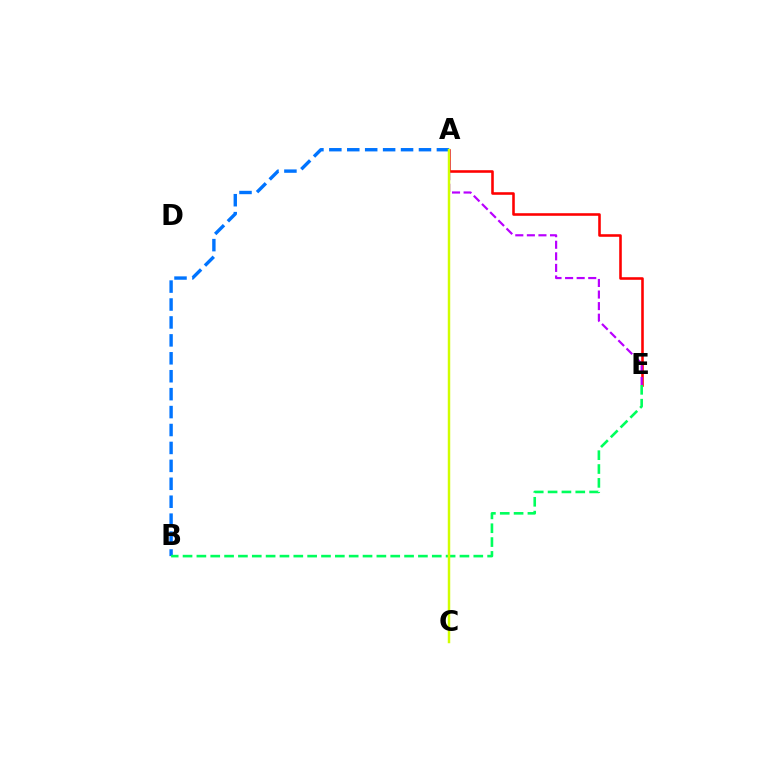{('A', 'B'): [{'color': '#0074ff', 'line_style': 'dashed', 'thickness': 2.44}], ('A', 'E'): [{'color': '#ff0000', 'line_style': 'solid', 'thickness': 1.85}, {'color': '#b900ff', 'line_style': 'dashed', 'thickness': 1.57}], ('B', 'E'): [{'color': '#00ff5c', 'line_style': 'dashed', 'thickness': 1.88}], ('A', 'C'): [{'color': '#d1ff00', 'line_style': 'solid', 'thickness': 1.77}]}